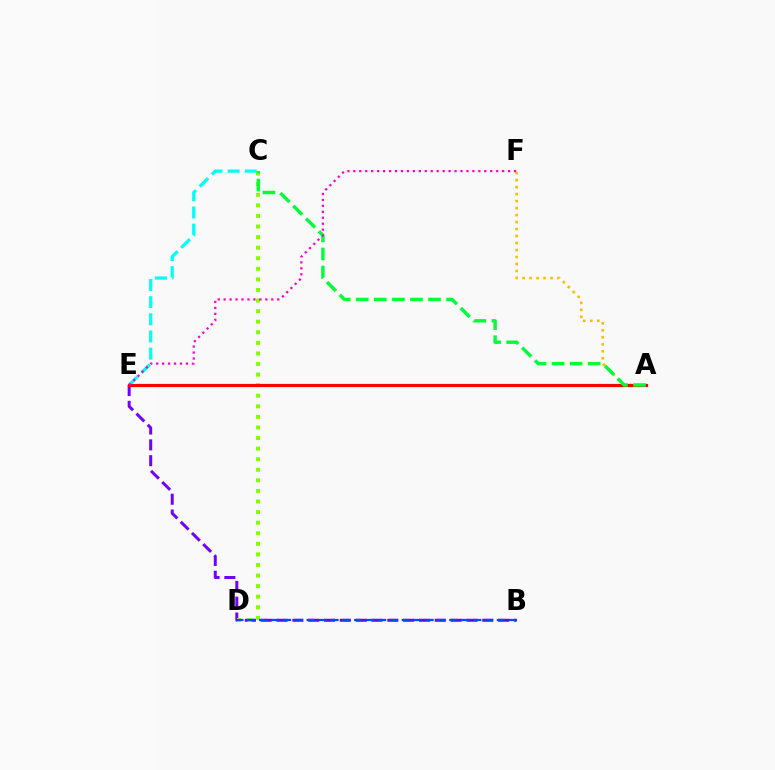{('B', 'E'): [{'color': '#7200ff', 'line_style': 'dashed', 'thickness': 2.15}], ('C', 'E'): [{'color': '#00fff6', 'line_style': 'dashed', 'thickness': 2.33}], ('C', 'D'): [{'color': '#84ff00', 'line_style': 'dotted', 'thickness': 2.87}], ('A', 'F'): [{'color': '#ffbd00', 'line_style': 'dotted', 'thickness': 1.9}], ('B', 'D'): [{'color': '#004bff', 'line_style': 'dashed', 'thickness': 1.62}], ('A', 'E'): [{'color': '#ff0000', 'line_style': 'solid', 'thickness': 2.29}], ('A', 'C'): [{'color': '#00ff39', 'line_style': 'dashed', 'thickness': 2.45}], ('E', 'F'): [{'color': '#ff00cf', 'line_style': 'dotted', 'thickness': 1.62}]}